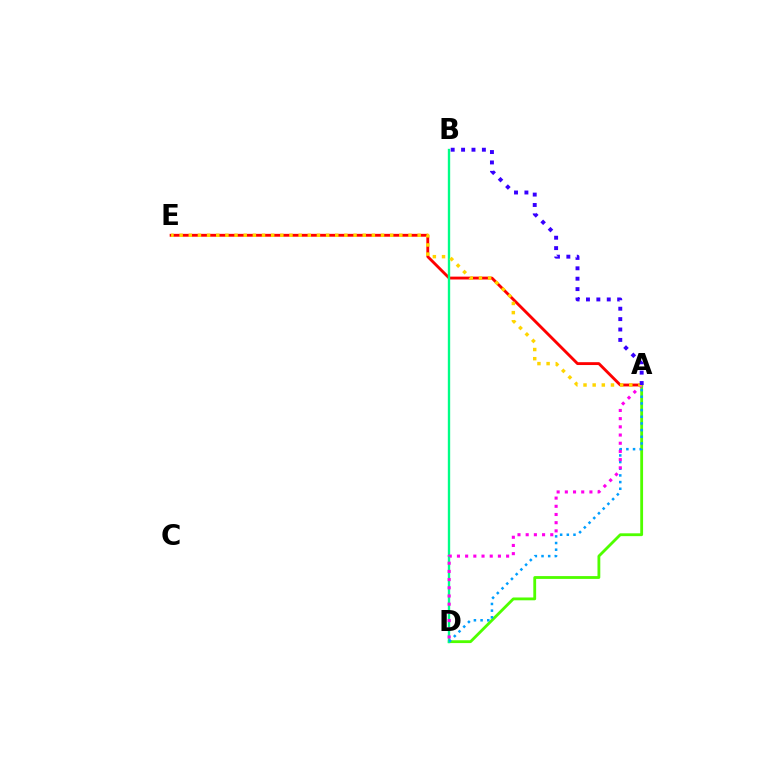{('A', 'E'): [{'color': '#ff0000', 'line_style': 'solid', 'thickness': 2.06}, {'color': '#ffd500', 'line_style': 'dotted', 'thickness': 2.49}], ('A', 'D'): [{'color': '#4fff00', 'line_style': 'solid', 'thickness': 2.03}, {'color': '#009eff', 'line_style': 'dotted', 'thickness': 1.81}, {'color': '#ff00ed', 'line_style': 'dotted', 'thickness': 2.23}], ('B', 'D'): [{'color': '#00ff86', 'line_style': 'solid', 'thickness': 1.7}], ('A', 'B'): [{'color': '#3700ff', 'line_style': 'dotted', 'thickness': 2.83}]}